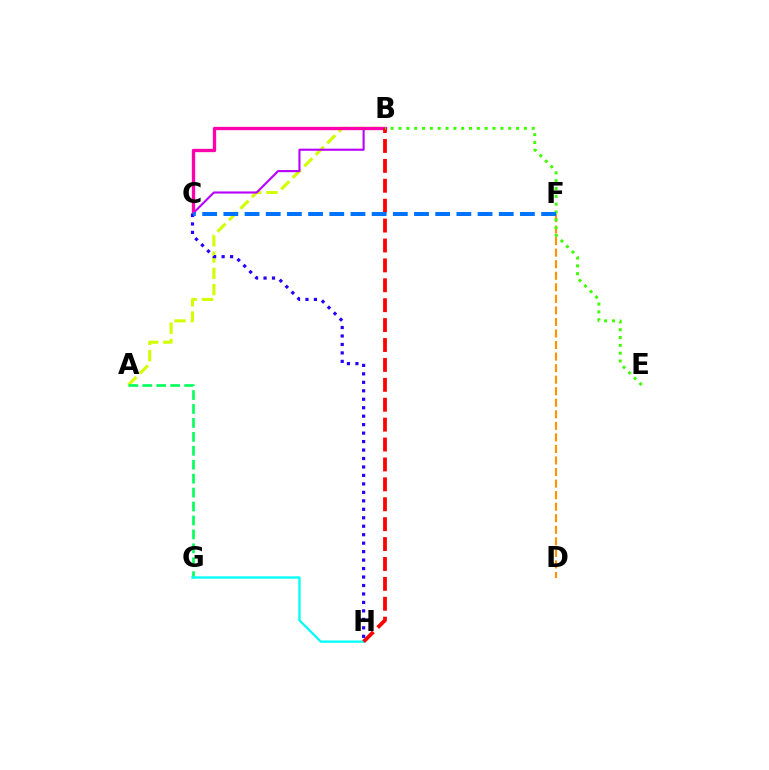{('D', 'F'): [{'color': '#ff9400', 'line_style': 'dashed', 'thickness': 1.57}], ('A', 'B'): [{'color': '#d1ff00', 'line_style': 'dashed', 'thickness': 2.21}], ('B', 'C'): [{'color': '#b900ff', 'line_style': 'solid', 'thickness': 1.53}, {'color': '#ff00ac', 'line_style': 'solid', 'thickness': 2.39}], ('A', 'G'): [{'color': '#00ff5c', 'line_style': 'dashed', 'thickness': 1.89}], ('G', 'H'): [{'color': '#00fff6', 'line_style': 'solid', 'thickness': 1.67}], ('B', 'H'): [{'color': '#ff0000', 'line_style': 'dashed', 'thickness': 2.7}], ('C', 'H'): [{'color': '#2500ff', 'line_style': 'dotted', 'thickness': 2.3}], ('B', 'E'): [{'color': '#3dff00', 'line_style': 'dotted', 'thickness': 2.13}], ('C', 'F'): [{'color': '#0074ff', 'line_style': 'dashed', 'thickness': 2.88}]}